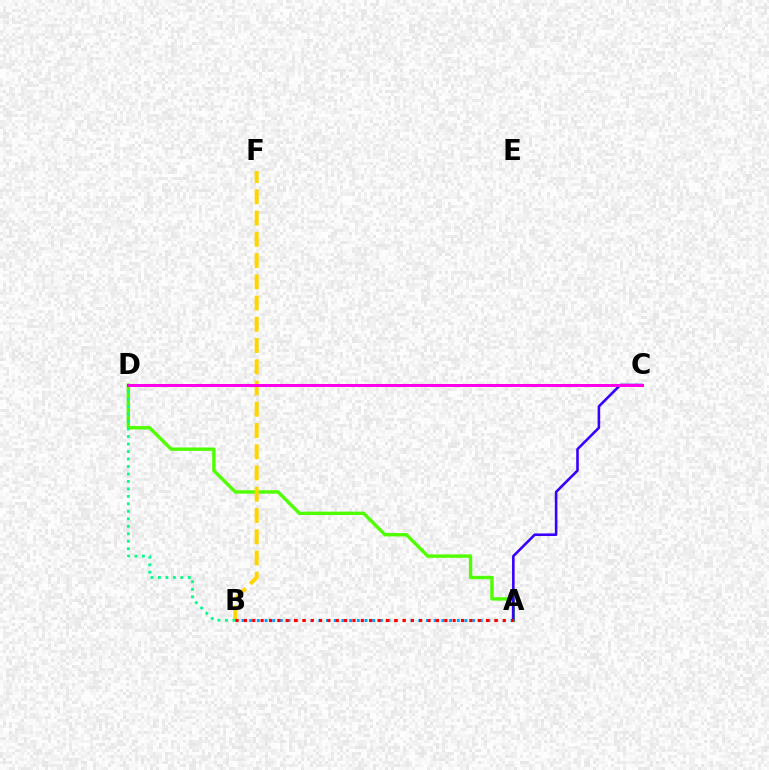{('A', 'D'): [{'color': '#4fff00', 'line_style': 'solid', 'thickness': 2.44}], ('A', 'C'): [{'color': '#3700ff', 'line_style': 'solid', 'thickness': 1.87}], ('B', 'F'): [{'color': '#ffd500', 'line_style': 'dashed', 'thickness': 2.89}], ('A', 'B'): [{'color': '#009eff', 'line_style': 'dotted', 'thickness': 2.09}, {'color': '#ff0000', 'line_style': 'dotted', 'thickness': 2.27}], ('B', 'D'): [{'color': '#00ff86', 'line_style': 'dotted', 'thickness': 2.03}], ('C', 'D'): [{'color': '#ff00ed', 'line_style': 'solid', 'thickness': 2.15}]}